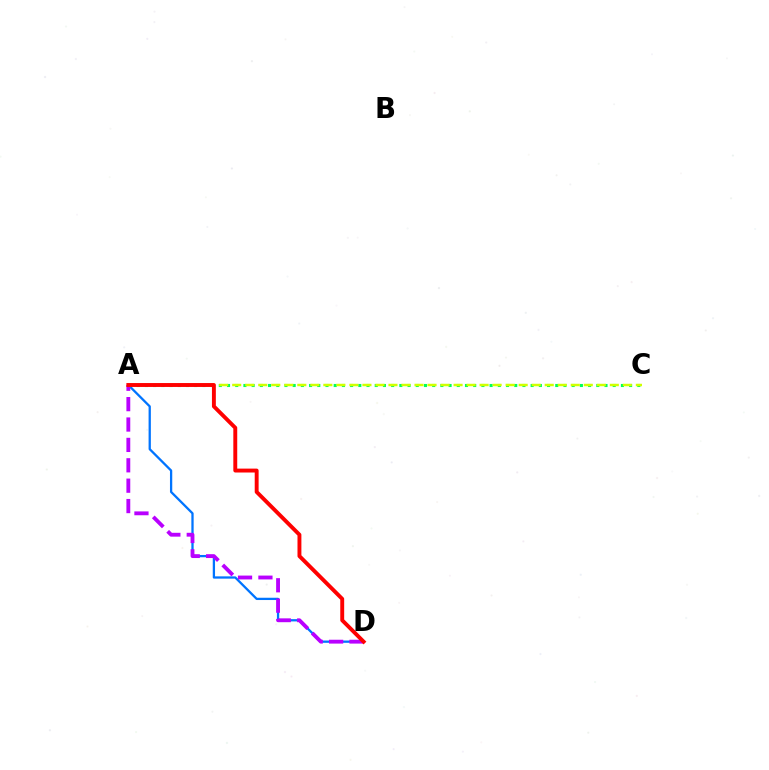{('A', 'D'): [{'color': '#0074ff', 'line_style': 'solid', 'thickness': 1.64}, {'color': '#b900ff', 'line_style': 'dashed', 'thickness': 2.77}, {'color': '#ff0000', 'line_style': 'solid', 'thickness': 2.81}], ('A', 'C'): [{'color': '#00ff5c', 'line_style': 'dotted', 'thickness': 2.23}, {'color': '#d1ff00', 'line_style': 'dashed', 'thickness': 1.77}]}